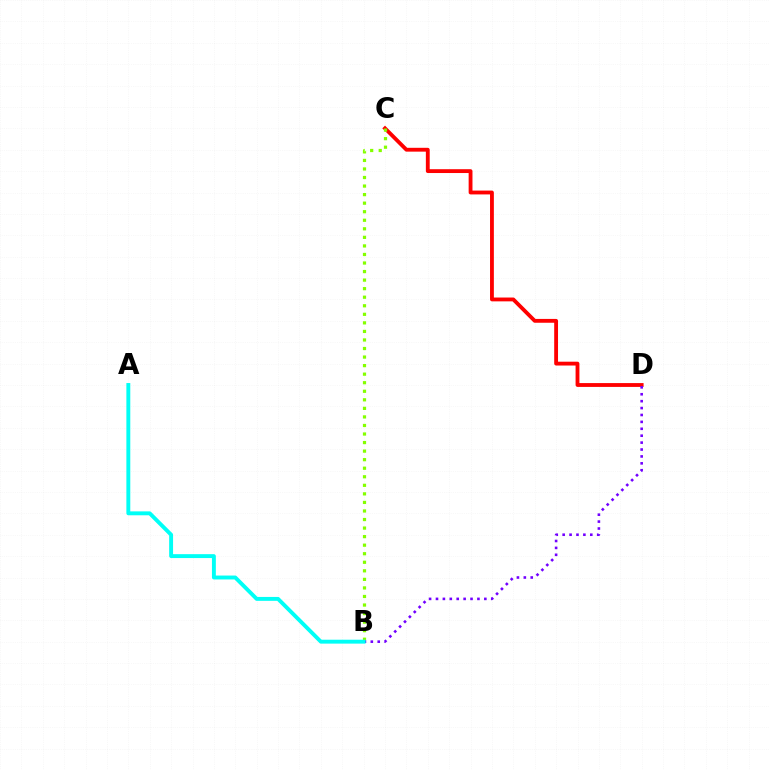{('C', 'D'): [{'color': '#ff0000', 'line_style': 'solid', 'thickness': 2.76}], ('B', 'C'): [{'color': '#84ff00', 'line_style': 'dotted', 'thickness': 2.32}], ('B', 'D'): [{'color': '#7200ff', 'line_style': 'dotted', 'thickness': 1.88}], ('A', 'B'): [{'color': '#00fff6', 'line_style': 'solid', 'thickness': 2.81}]}